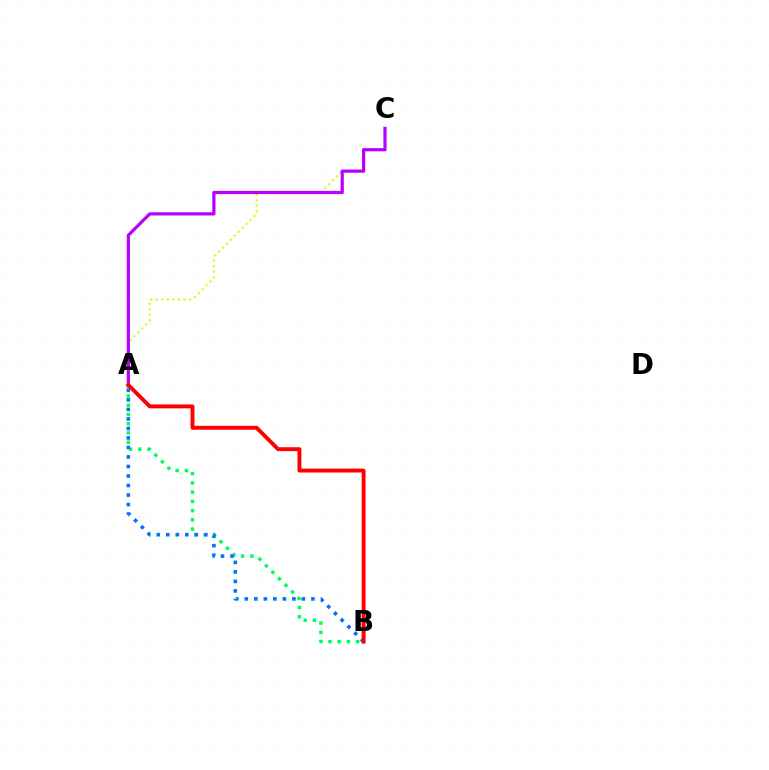{('A', 'B'): [{'color': '#00ff5c', 'line_style': 'dotted', 'thickness': 2.51}, {'color': '#0074ff', 'line_style': 'dotted', 'thickness': 2.59}, {'color': '#ff0000', 'line_style': 'solid', 'thickness': 2.81}], ('A', 'C'): [{'color': '#d1ff00', 'line_style': 'dotted', 'thickness': 1.51}, {'color': '#b900ff', 'line_style': 'solid', 'thickness': 2.31}]}